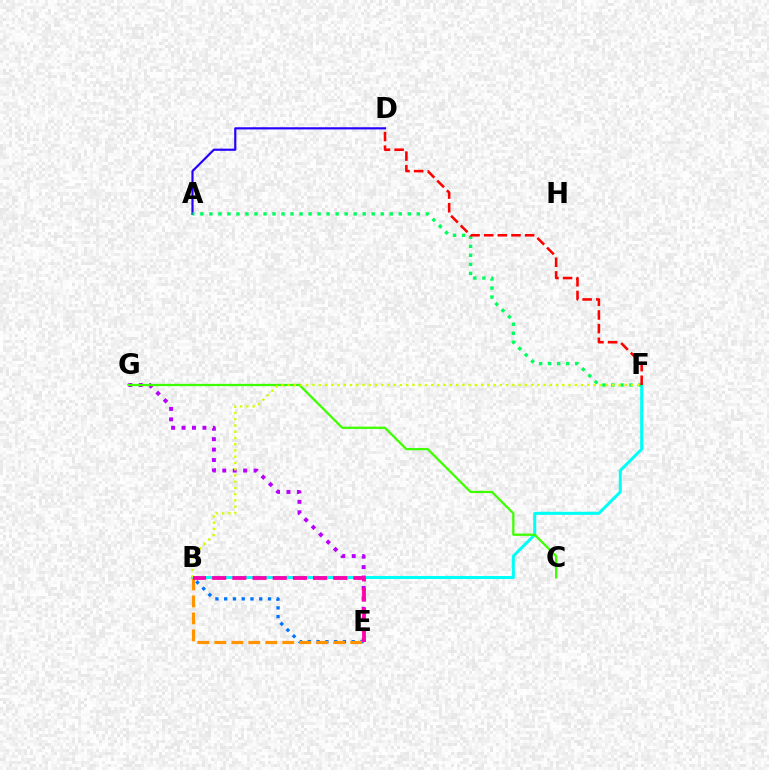{('A', 'D'): [{'color': '#2500ff', 'line_style': 'solid', 'thickness': 1.57}], ('B', 'F'): [{'color': '#00fff6', 'line_style': 'solid', 'thickness': 2.18}, {'color': '#d1ff00', 'line_style': 'dotted', 'thickness': 1.7}], ('E', 'G'): [{'color': '#b900ff', 'line_style': 'dotted', 'thickness': 2.84}], ('C', 'G'): [{'color': '#3dff00', 'line_style': 'solid', 'thickness': 1.63}], ('A', 'F'): [{'color': '#00ff5c', 'line_style': 'dotted', 'thickness': 2.45}], ('B', 'E'): [{'color': '#0074ff', 'line_style': 'dotted', 'thickness': 2.38}, {'color': '#ff9400', 'line_style': 'dashed', 'thickness': 2.31}, {'color': '#ff00ac', 'line_style': 'dashed', 'thickness': 2.74}], ('D', 'F'): [{'color': '#ff0000', 'line_style': 'dashed', 'thickness': 1.85}]}